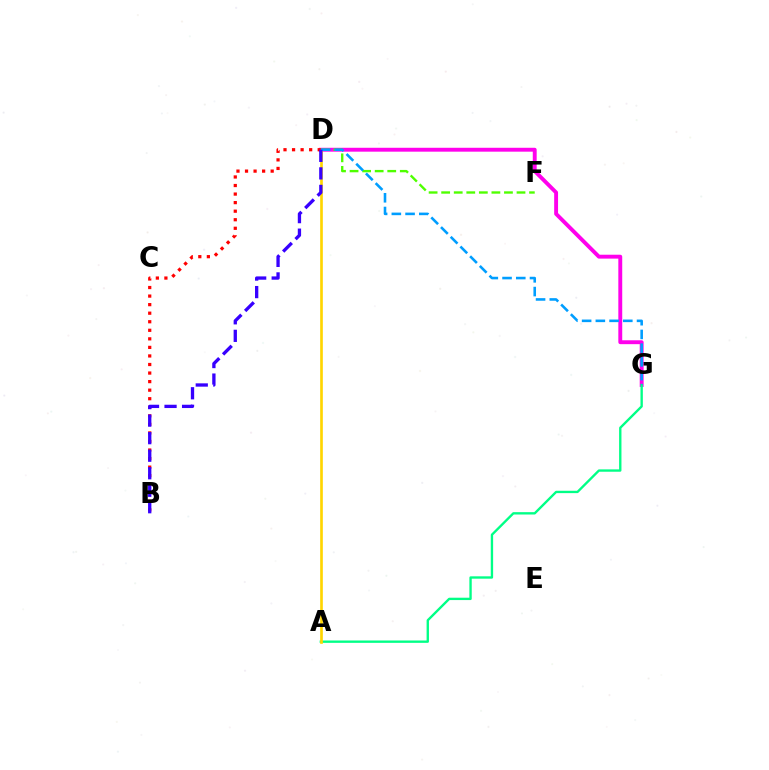{('D', 'G'): [{'color': '#ff00ed', 'line_style': 'solid', 'thickness': 2.8}, {'color': '#009eff', 'line_style': 'dashed', 'thickness': 1.86}], ('D', 'F'): [{'color': '#4fff00', 'line_style': 'dashed', 'thickness': 1.71}], ('A', 'G'): [{'color': '#00ff86', 'line_style': 'solid', 'thickness': 1.7}], ('A', 'D'): [{'color': '#ffd500', 'line_style': 'solid', 'thickness': 1.92}], ('B', 'D'): [{'color': '#ff0000', 'line_style': 'dotted', 'thickness': 2.32}, {'color': '#3700ff', 'line_style': 'dashed', 'thickness': 2.38}]}